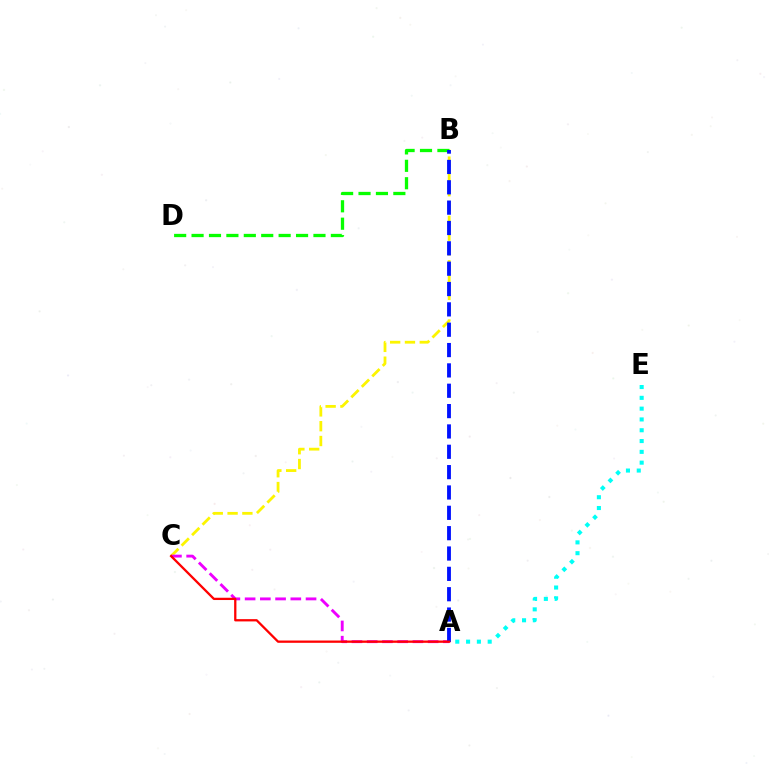{('B', 'C'): [{'color': '#fcf500', 'line_style': 'dashed', 'thickness': 2.01}], ('A', 'C'): [{'color': '#ee00ff', 'line_style': 'dashed', 'thickness': 2.07}, {'color': '#ff0000', 'line_style': 'solid', 'thickness': 1.64}], ('A', 'E'): [{'color': '#00fff6', 'line_style': 'dotted', 'thickness': 2.94}], ('B', 'D'): [{'color': '#08ff00', 'line_style': 'dashed', 'thickness': 2.37}], ('A', 'B'): [{'color': '#0010ff', 'line_style': 'dashed', 'thickness': 2.76}]}